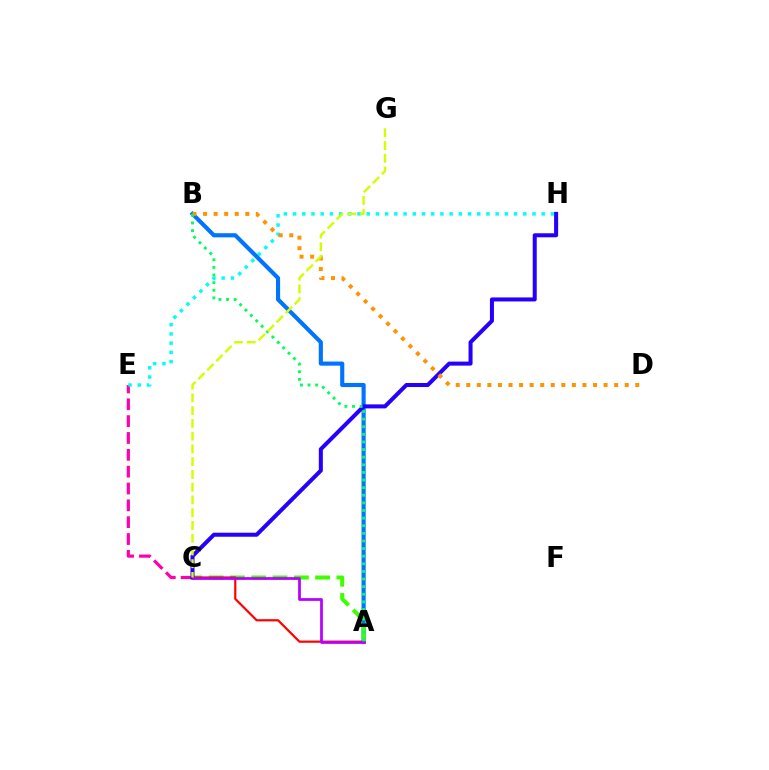{('C', 'E'): [{'color': '#ff00ac', 'line_style': 'dashed', 'thickness': 2.29}], ('E', 'H'): [{'color': '#00fff6', 'line_style': 'dotted', 'thickness': 2.5}], ('A', 'B'): [{'color': '#0074ff', 'line_style': 'solid', 'thickness': 2.97}, {'color': '#00ff5c', 'line_style': 'dotted', 'thickness': 2.07}], ('A', 'C'): [{'color': '#3dff00', 'line_style': 'dashed', 'thickness': 2.89}, {'color': '#ff0000', 'line_style': 'solid', 'thickness': 1.58}, {'color': '#b900ff', 'line_style': 'solid', 'thickness': 1.98}], ('C', 'H'): [{'color': '#2500ff', 'line_style': 'solid', 'thickness': 2.89}], ('B', 'D'): [{'color': '#ff9400', 'line_style': 'dotted', 'thickness': 2.87}], ('C', 'G'): [{'color': '#d1ff00', 'line_style': 'dashed', 'thickness': 1.73}]}